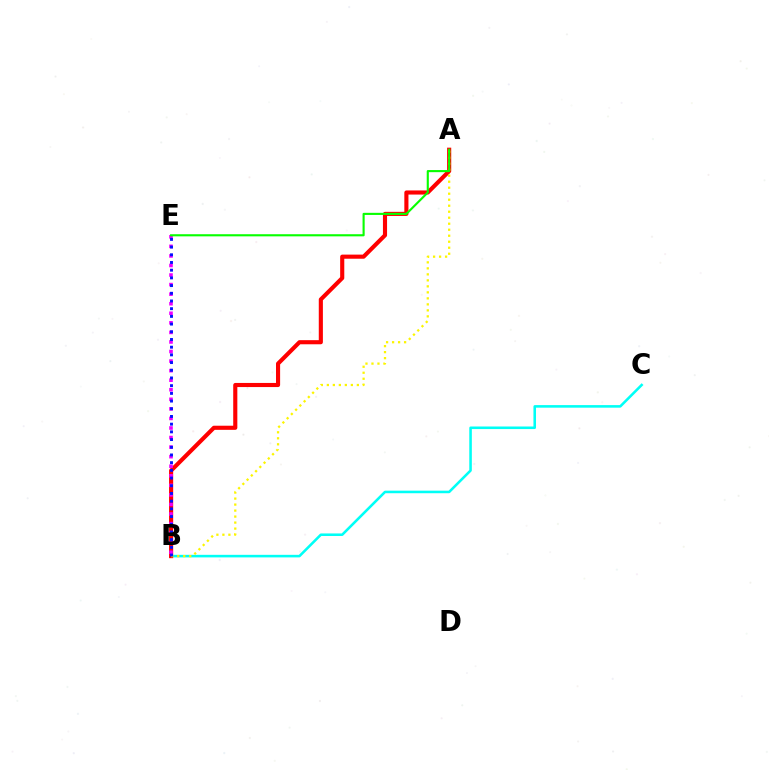{('B', 'C'): [{'color': '#00fff6', 'line_style': 'solid', 'thickness': 1.85}], ('A', 'B'): [{'color': '#ff0000', 'line_style': 'solid', 'thickness': 2.96}, {'color': '#fcf500', 'line_style': 'dotted', 'thickness': 1.63}], ('B', 'E'): [{'color': '#ee00ff', 'line_style': 'dotted', 'thickness': 2.6}, {'color': '#0010ff', 'line_style': 'dotted', 'thickness': 2.09}], ('A', 'E'): [{'color': '#08ff00', 'line_style': 'solid', 'thickness': 1.53}]}